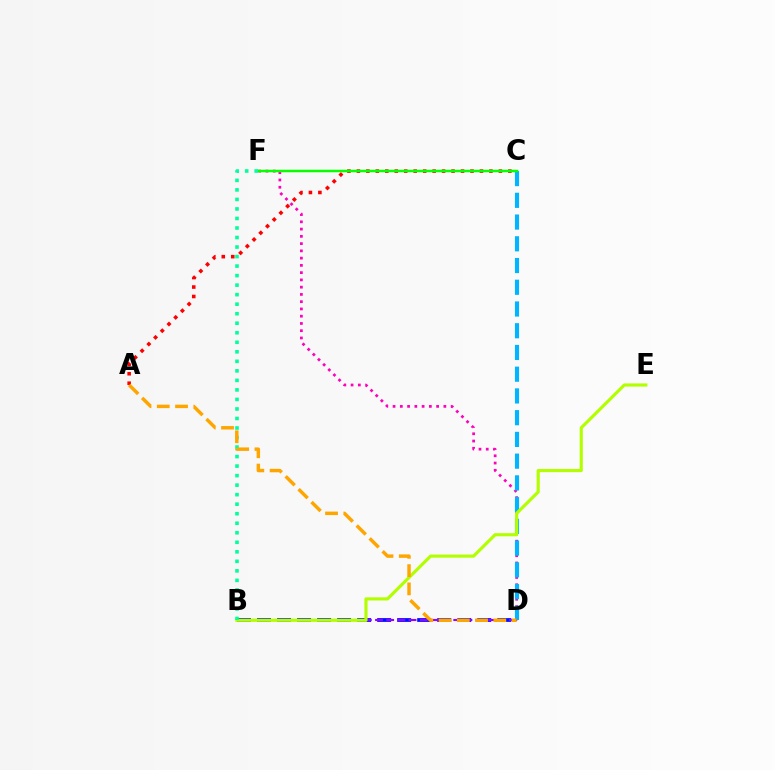{('A', 'C'): [{'color': '#ff0000', 'line_style': 'dotted', 'thickness': 2.57}], ('B', 'D'): [{'color': '#0010ff', 'line_style': 'dashed', 'thickness': 2.72}, {'color': '#9b00ff', 'line_style': 'dashed', 'thickness': 1.52}], ('D', 'F'): [{'color': '#ff00bd', 'line_style': 'dotted', 'thickness': 1.97}], ('C', 'D'): [{'color': '#00b5ff', 'line_style': 'dashed', 'thickness': 2.95}], ('B', 'E'): [{'color': '#b3ff00', 'line_style': 'solid', 'thickness': 2.26}], ('C', 'F'): [{'color': '#08ff00', 'line_style': 'solid', 'thickness': 1.8}], ('B', 'F'): [{'color': '#00ff9d', 'line_style': 'dotted', 'thickness': 2.59}], ('A', 'D'): [{'color': '#ffa500', 'line_style': 'dashed', 'thickness': 2.48}]}